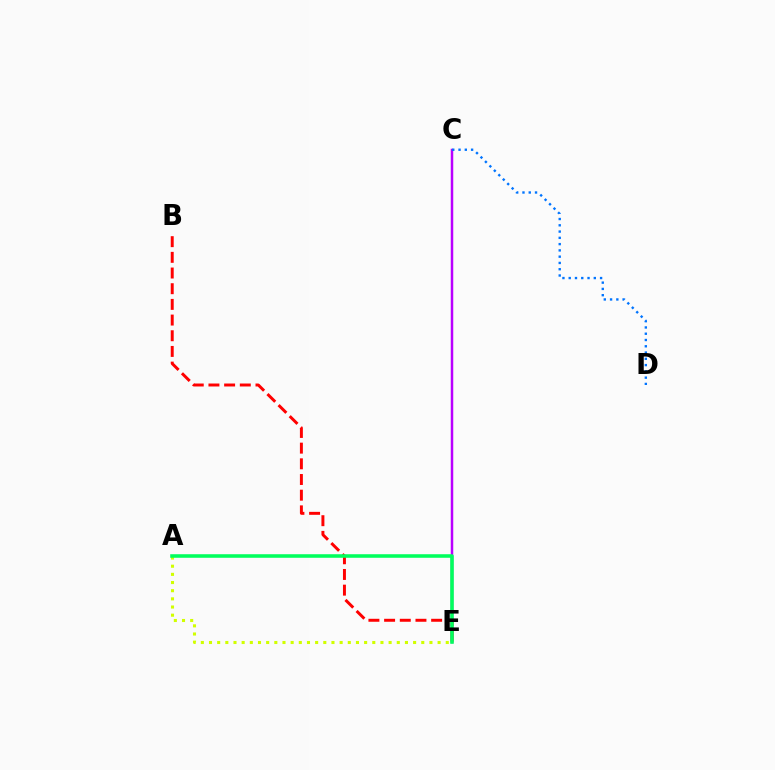{('C', 'E'): [{'color': '#b900ff', 'line_style': 'solid', 'thickness': 1.8}], ('A', 'E'): [{'color': '#d1ff00', 'line_style': 'dotted', 'thickness': 2.22}, {'color': '#00ff5c', 'line_style': 'solid', 'thickness': 2.56}], ('B', 'E'): [{'color': '#ff0000', 'line_style': 'dashed', 'thickness': 2.13}], ('C', 'D'): [{'color': '#0074ff', 'line_style': 'dotted', 'thickness': 1.7}]}